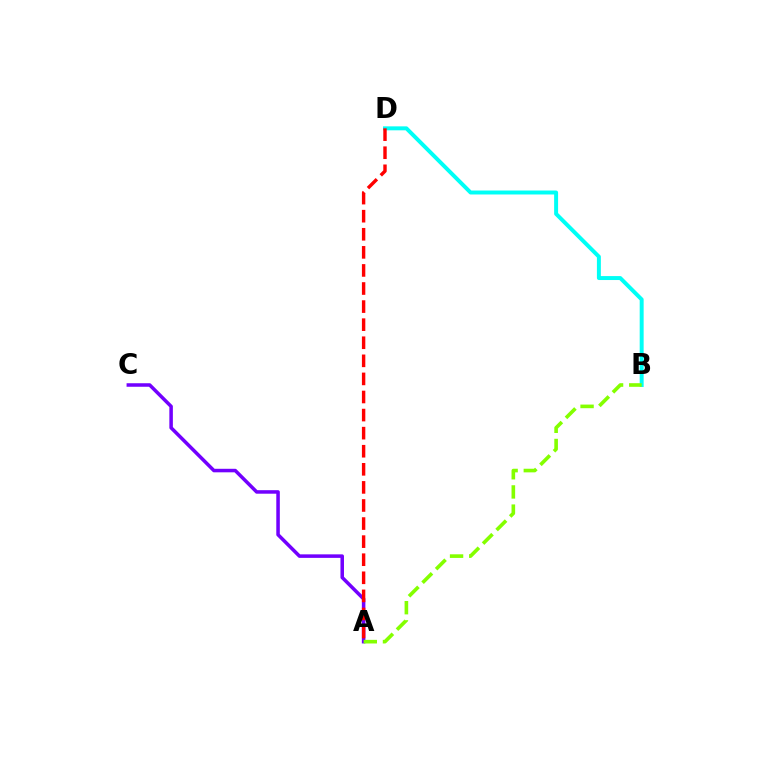{('B', 'D'): [{'color': '#00fff6', 'line_style': 'solid', 'thickness': 2.85}], ('A', 'C'): [{'color': '#7200ff', 'line_style': 'solid', 'thickness': 2.54}], ('A', 'B'): [{'color': '#84ff00', 'line_style': 'dashed', 'thickness': 2.61}], ('A', 'D'): [{'color': '#ff0000', 'line_style': 'dashed', 'thickness': 2.46}]}